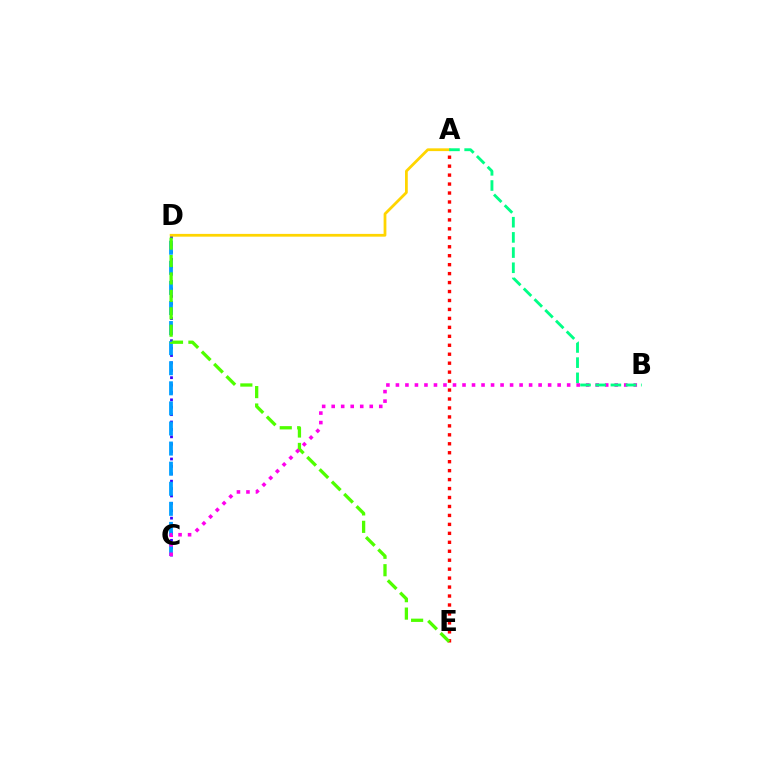{('C', 'D'): [{'color': '#3700ff', 'line_style': 'dotted', 'thickness': 2.01}, {'color': '#009eff', 'line_style': 'dashed', 'thickness': 2.73}], ('A', 'D'): [{'color': '#ffd500', 'line_style': 'solid', 'thickness': 1.99}], ('A', 'E'): [{'color': '#ff0000', 'line_style': 'dotted', 'thickness': 2.43}], ('D', 'E'): [{'color': '#4fff00', 'line_style': 'dashed', 'thickness': 2.37}], ('B', 'C'): [{'color': '#ff00ed', 'line_style': 'dotted', 'thickness': 2.58}], ('A', 'B'): [{'color': '#00ff86', 'line_style': 'dashed', 'thickness': 2.06}]}